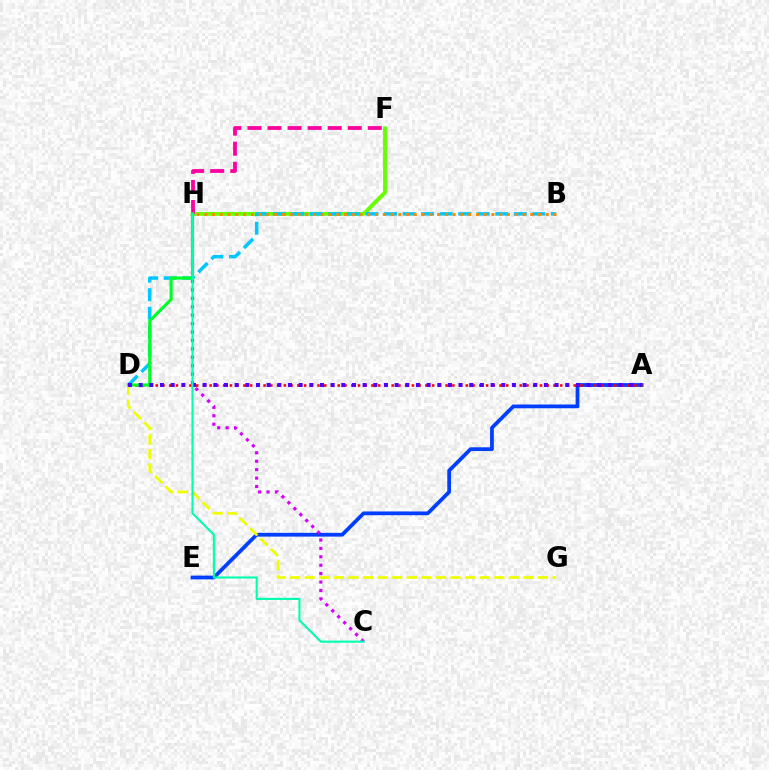{('F', 'H'): [{'color': '#66ff00', 'line_style': 'solid', 'thickness': 2.78}, {'color': '#ff00a0', 'line_style': 'dashed', 'thickness': 2.73}], ('A', 'E'): [{'color': '#003fff', 'line_style': 'solid', 'thickness': 2.71}], ('B', 'D'): [{'color': '#00c7ff', 'line_style': 'dashed', 'thickness': 2.52}], ('D', 'G'): [{'color': '#eeff00', 'line_style': 'dashed', 'thickness': 1.98}], ('A', 'D'): [{'color': '#ff0000', 'line_style': 'dotted', 'thickness': 1.83}, {'color': '#4f00ff', 'line_style': 'dotted', 'thickness': 2.9}], ('C', 'H'): [{'color': '#d600ff', 'line_style': 'dotted', 'thickness': 2.29}, {'color': '#00ffaf', 'line_style': 'solid', 'thickness': 1.53}], ('D', 'H'): [{'color': '#00ff27', 'line_style': 'solid', 'thickness': 2.24}], ('B', 'H'): [{'color': '#ff8800', 'line_style': 'dotted', 'thickness': 2.11}]}